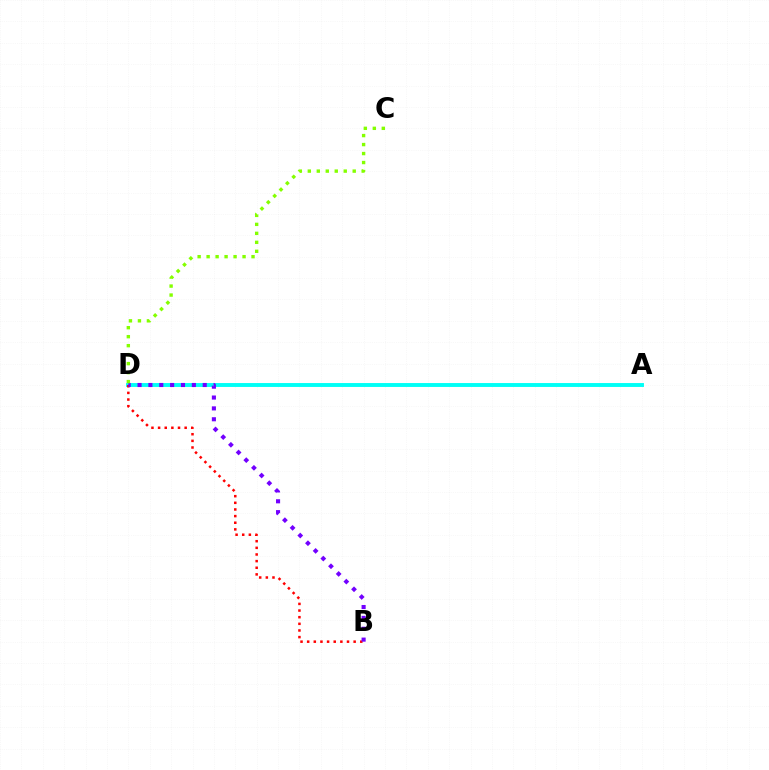{('A', 'D'): [{'color': '#00fff6', 'line_style': 'solid', 'thickness': 2.81}], ('B', 'D'): [{'color': '#ff0000', 'line_style': 'dotted', 'thickness': 1.8}, {'color': '#7200ff', 'line_style': 'dotted', 'thickness': 2.95}], ('C', 'D'): [{'color': '#84ff00', 'line_style': 'dotted', 'thickness': 2.44}]}